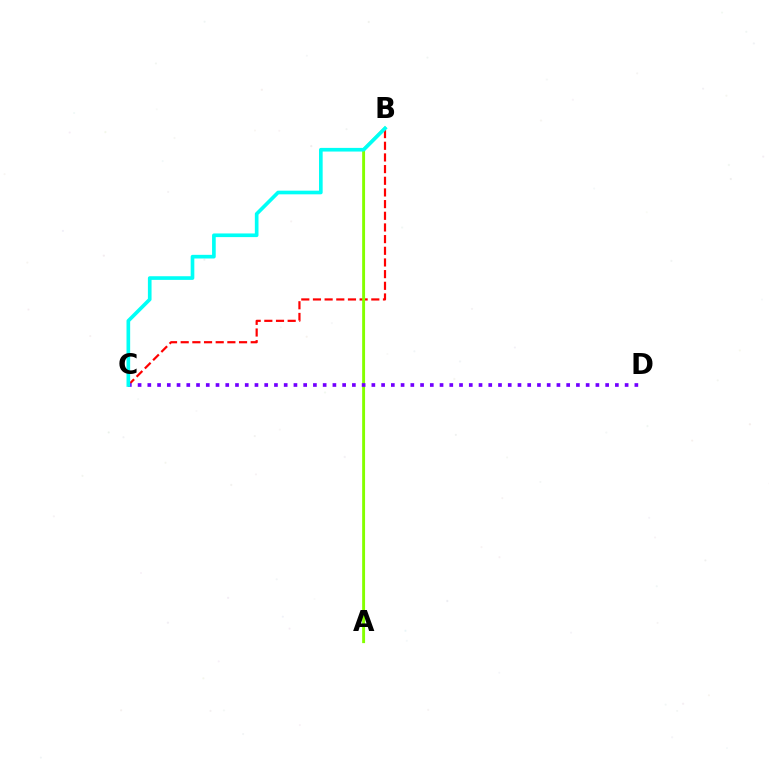{('B', 'C'): [{'color': '#ff0000', 'line_style': 'dashed', 'thickness': 1.59}, {'color': '#00fff6', 'line_style': 'solid', 'thickness': 2.63}], ('A', 'B'): [{'color': '#84ff00', 'line_style': 'solid', 'thickness': 2.09}], ('C', 'D'): [{'color': '#7200ff', 'line_style': 'dotted', 'thickness': 2.65}]}